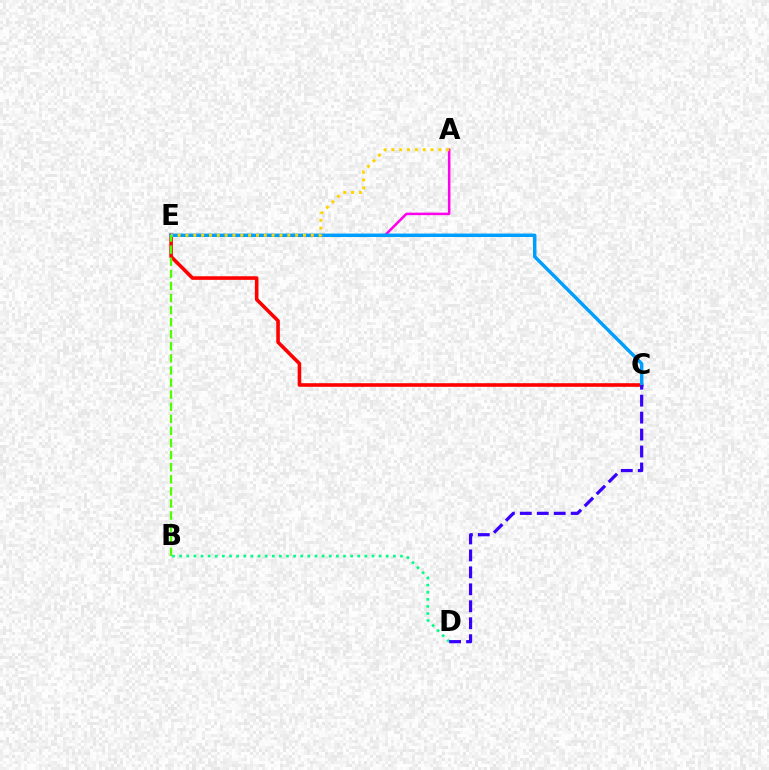{('B', 'D'): [{'color': '#00ff86', 'line_style': 'dotted', 'thickness': 1.94}], ('C', 'E'): [{'color': '#ff0000', 'line_style': 'solid', 'thickness': 2.59}, {'color': '#009eff', 'line_style': 'solid', 'thickness': 2.48}], ('A', 'E'): [{'color': '#ff00ed', 'line_style': 'solid', 'thickness': 1.81}, {'color': '#ffd500', 'line_style': 'dotted', 'thickness': 2.13}], ('B', 'E'): [{'color': '#4fff00', 'line_style': 'dashed', 'thickness': 1.64}], ('C', 'D'): [{'color': '#3700ff', 'line_style': 'dashed', 'thickness': 2.3}]}